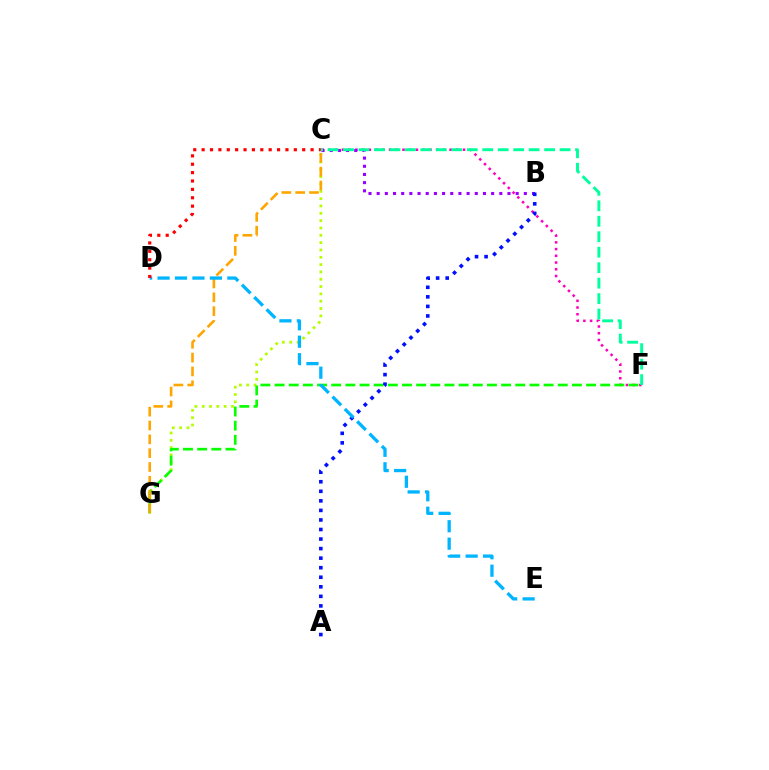{('C', 'F'): [{'color': '#ff00bd', 'line_style': 'dotted', 'thickness': 1.83}, {'color': '#00ff9d', 'line_style': 'dashed', 'thickness': 2.1}], ('B', 'C'): [{'color': '#9b00ff', 'line_style': 'dotted', 'thickness': 2.22}], ('C', 'G'): [{'color': '#b3ff00', 'line_style': 'dotted', 'thickness': 1.99}, {'color': '#ffa500', 'line_style': 'dashed', 'thickness': 1.88}], ('F', 'G'): [{'color': '#08ff00', 'line_style': 'dashed', 'thickness': 1.92}], ('A', 'B'): [{'color': '#0010ff', 'line_style': 'dotted', 'thickness': 2.59}], ('D', 'E'): [{'color': '#00b5ff', 'line_style': 'dashed', 'thickness': 2.37}], ('C', 'D'): [{'color': '#ff0000', 'line_style': 'dotted', 'thickness': 2.28}]}